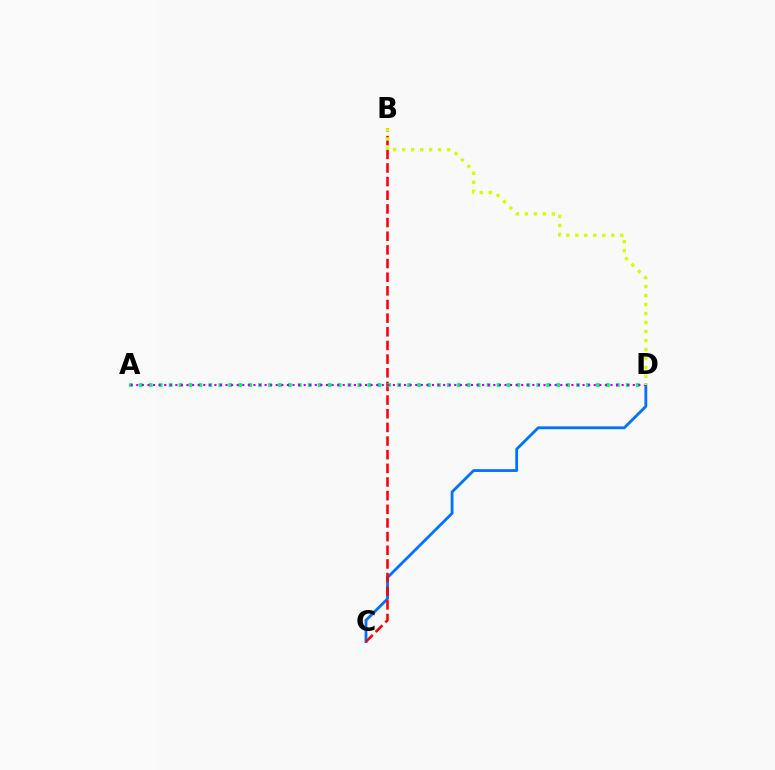{('C', 'D'): [{'color': '#0074ff', 'line_style': 'solid', 'thickness': 2.03}], ('B', 'C'): [{'color': '#ff0000', 'line_style': 'dashed', 'thickness': 1.85}], ('A', 'D'): [{'color': '#00ff5c', 'line_style': 'dotted', 'thickness': 2.7}, {'color': '#b900ff', 'line_style': 'dotted', 'thickness': 1.52}], ('B', 'D'): [{'color': '#d1ff00', 'line_style': 'dotted', 'thickness': 2.44}]}